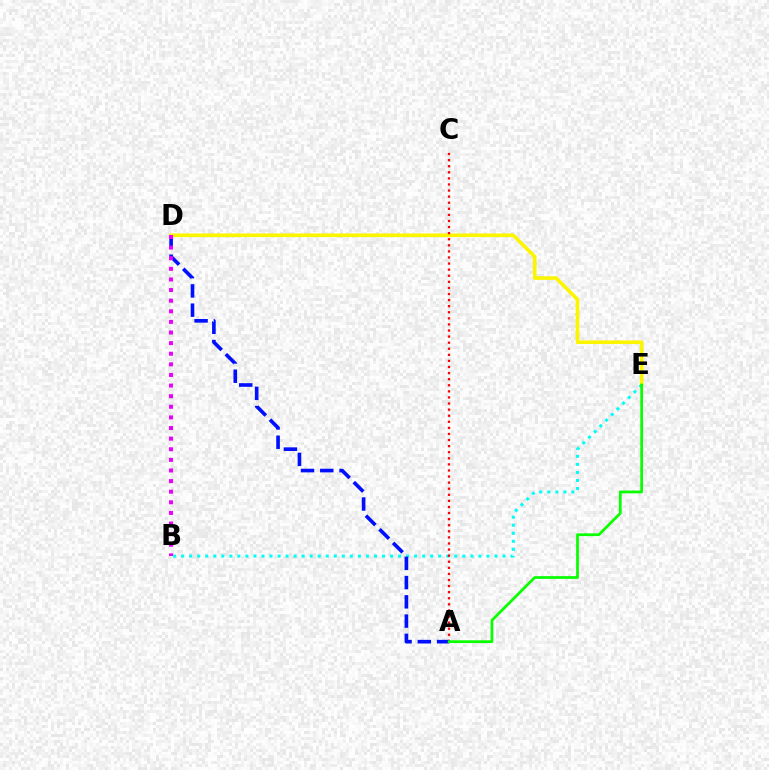{('D', 'E'): [{'color': '#fcf500', 'line_style': 'solid', 'thickness': 2.61}], ('B', 'E'): [{'color': '#00fff6', 'line_style': 'dotted', 'thickness': 2.18}], ('A', 'C'): [{'color': '#ff0000', 'line_style': 'dotted', 'thickness': 1.65}], ('A', 'D'): [{'color': '#0010ff', 'line_style': 'dashed', 'thickness': 2.62}], ('A', 'E'): [{'color': '#08ff00', 'line_style': 'solid', 'thickness': 1.97}], ('B', 'D'): [{'color': '#ee00ff', 'line_style': 'dotted', 'thickness': 2.88}]}